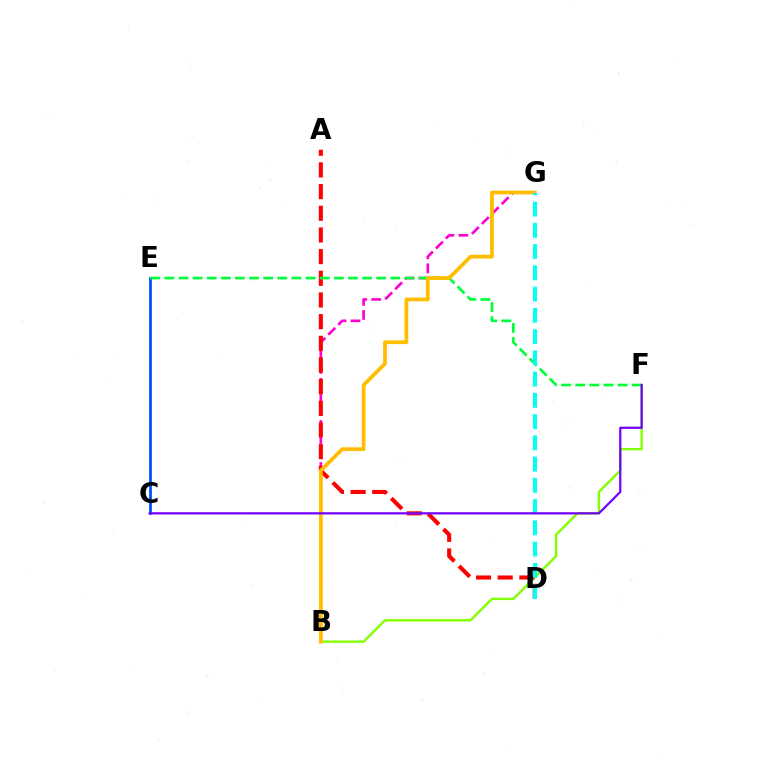{('C', 'E'): [{'color': '#004bff', 'line_style': 'solid', 'thickness': 1.95}], ('B', 'F'): [{'color': '#84ff00', 'line_style': 'solid', 'thickness': 1.74}], ('B', 'G'): [{'color': '#ff00cf', 'line_style': 'dashed', 'thickness': 1.91}, {'color': '#ffbd00', 'line_style': 'solid', 'thickness': 2.72}], ('A', 'D'): [{'color': '#ff0000', 'line_style': 'dashed', 'thickness': 2.94}], ('E', 'F'): [{'color': '#00ff39', 'line_style': 'dashed', 'thickness': 1.92}], ('D', 'G'): [{'color': '#00fff6', 'line_style': 'dashed', 'thickness': 2.89}], ('C', 'F'): [{'color': '#7200ff', 'line_style': 'solid', 'thickness': 1.6}]}